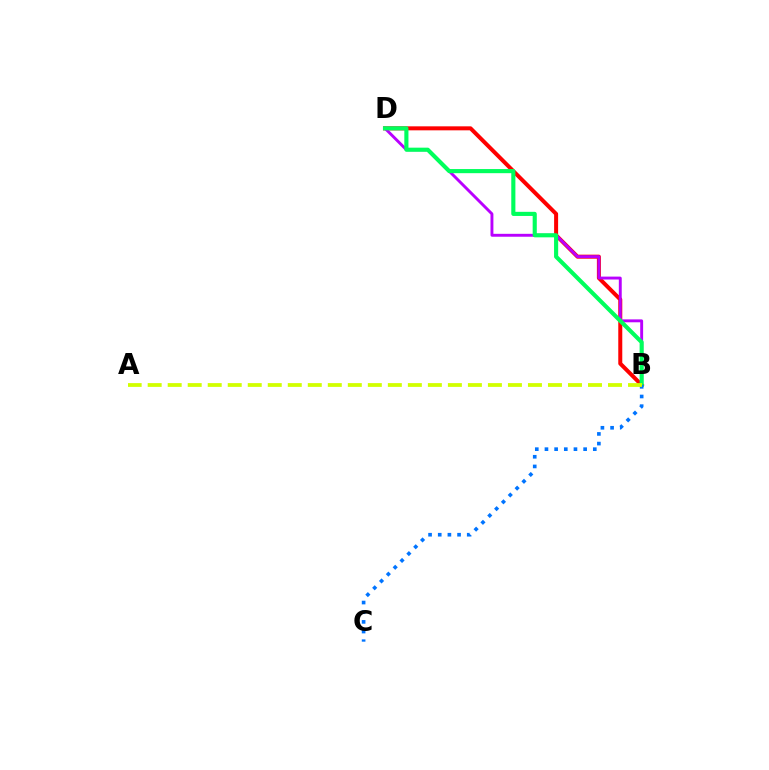{('B', 'D'): [{'color': '#ff0000', 'line_style': 'solid', 'thickness': 2.88}, {'color': '#b900ff', 'line_style': 'solid', 'thickness': 2.09}, {'color': '#00ff5c', 'line_style': 'solid', 'thickness': 2.96}], ('B', 'C'): [{'color': '#0074ff', 'line_style': 'dotted', 'thickness': 2.63}], ('A', 'B'): [{'color': '#d1ff00', 'line_style': 'dashed', 'thickness': 2.72}]}